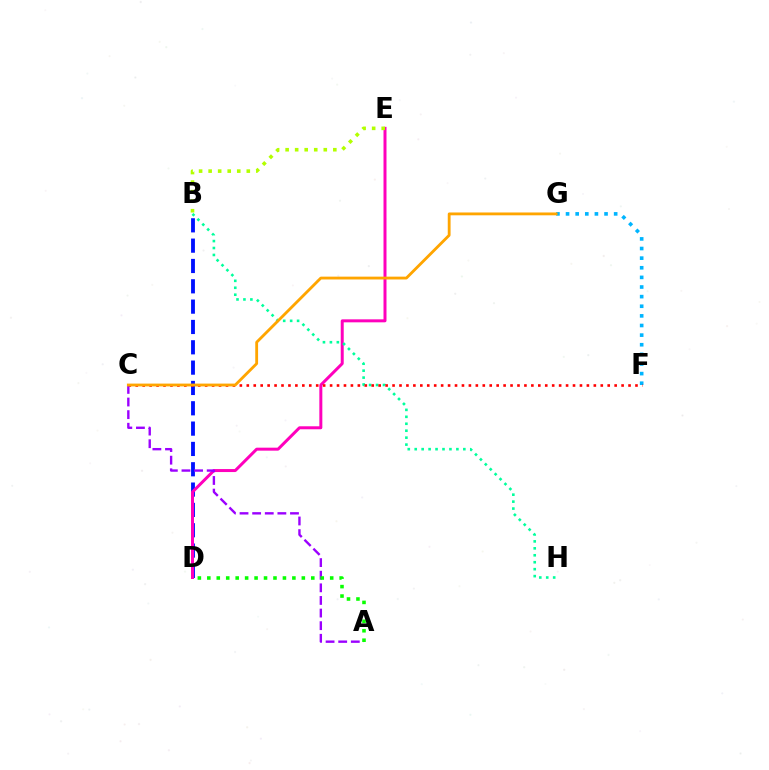{('B', 'D'): [{'color': '#0010ff', 'line_style': 'dashed', 'thickness': 2.76}], ('D', 'E'): [{'color': '#ff00bd', 'line_style': 'solid', 'thickness': 2.15}], ('B', 'H'): [{'color': '#00ff9d', 'line_style': 'dotted', 'thickness': 1.89}], ('F', 'G'): [{'color': '#00b5ff', 'line_style': 'dotted', 'thickness': 2.61}], ('C', 'F'): [{'color': '#ff0000', 'line_style': 'dotted', 'thickness': 1.89}], ('A', 'C'): [{'color': '#9b00ff', 'line_style': 'dashed', 'thickness': 1.71}], ('B', 'E'): [{'color': '#b3ff00', 'line_style': 'dotted', 'thickness': 2.59}], ('A', 'D'): [{'color': '#08ff00', 'line_style': 'dotted', 'thickness': 2.57}], ('C', 'G'): [{'color': '#ffa500', 'line_style': 'solid', 'thickness': 2.03}]}